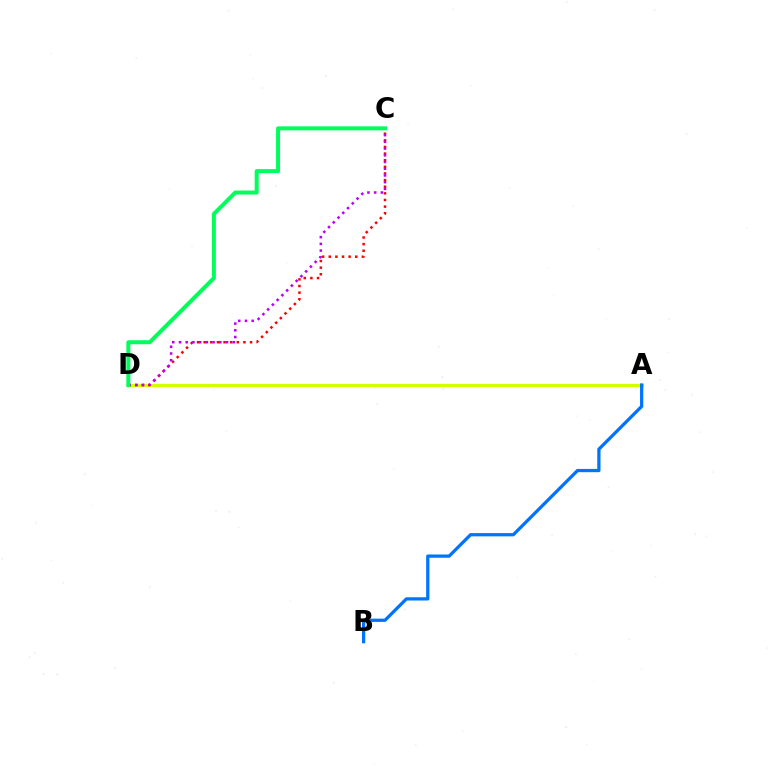{('A', 'D'): [{'color': '#d1ff00', 'line_style': 'solid', 'thickness': 2.33}], ('C', 'D'): [{'color': '#ff0000', 'line_style': 'dotted', 'thickness': 1.8}, {'color': '#b900ff', 'line_style': 'dotted', 'thickness': 1.83}, {'color': '#00ff5c', 'line_style': 'solid', 'thickness': 2.88}], ('A', 'B'): [{'color': '#0074ff', 'line_style': 'solid', 'thickness': 2.34}]}